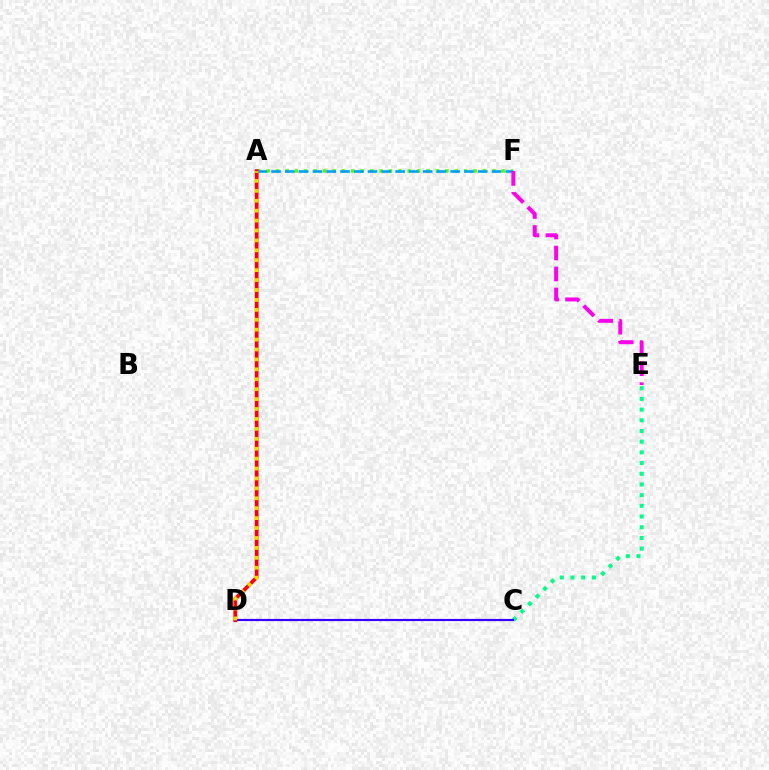{('A', 'F'): [{'color': '#4fff00', 'line_style': 'dotted', 'thickness': 2.55}, {'color': '#009eff', 'line_style': 'dashed', 'thickness': 1.87}], ('E', 'F'): [{'color': '#ff00ed', 'line_style': 'dashed', 'thickness': 2.85}], ('C', 'E'): [{'color': '#00ff86', 'line_style': 'dotted', 'thickness': 2.91}], ('C', 'D'): [{'color': '#3700ff', 'line_style': 'solid', 'thickness': 1.54}], ('A', 'D'): [{'color': '#ff0000', 'line_style': 'solid', 'thickness': 2.7}, {'color': '#ffd500', 'line_style': 'dotted', 'thickness': 2.7}]}